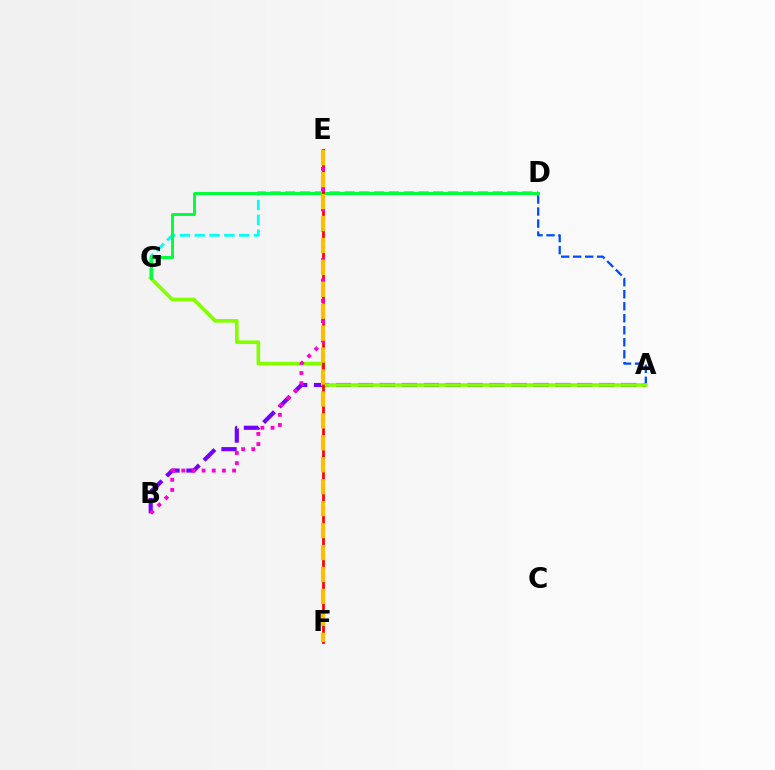{('A', 'D'): [{'color': '#004bff', 'line_style': 'dashed', 'thickness': 1.63}], ('D', 'G'): [{'color': '#00fff6', 'line_style': 'dashed', 'thickness': 2.01}, {'color': '#00ff39', 'line_style': 'solid', 'thickness': 2.13}], ('A', 'B'): [{'color': '#7200ff', 'line_style': 'dashed', 'thickness': 2.98}], ('A', 'G'): [{'color': '#84ff00', 'line_style': 'solid', 'thickness': 2.62}], ('E', 'F'): [{'color': '#ff0000', 'line_style': 'solid', 'thickness': 1.98}, {'color': '#ffbd00', 'line_style': 'dashed', 'thickness': 2.98}], ('B', 'E'): [{'color': '#ff00cf', 'line_style': 'dotted', 'thickness': 2.76}]}